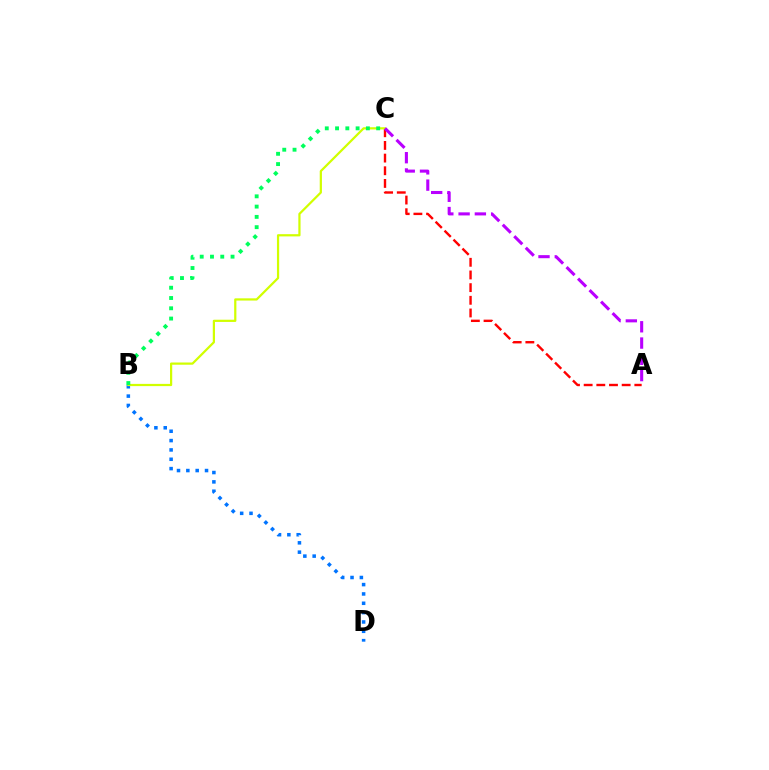{('A', 'C'): [{'color': '#ff0000', 'line_style': 'dashed', 'thickness': 1.72}, {'color': '#b900ff', 'line_style': 'dashed', 'thickness': 2.21}], ('B', 'D'): [{'color': '#0074ff', 'line_style': 'dotted', 'thickness': 2.54}], ('B', 'C'): [{'color': '#d1ff00', 'line_style': 'solid', 'thickness': 1.6}, {'color': '#00ff5c', 'line_style': 'dotted', 'thickness': 2.79}]}